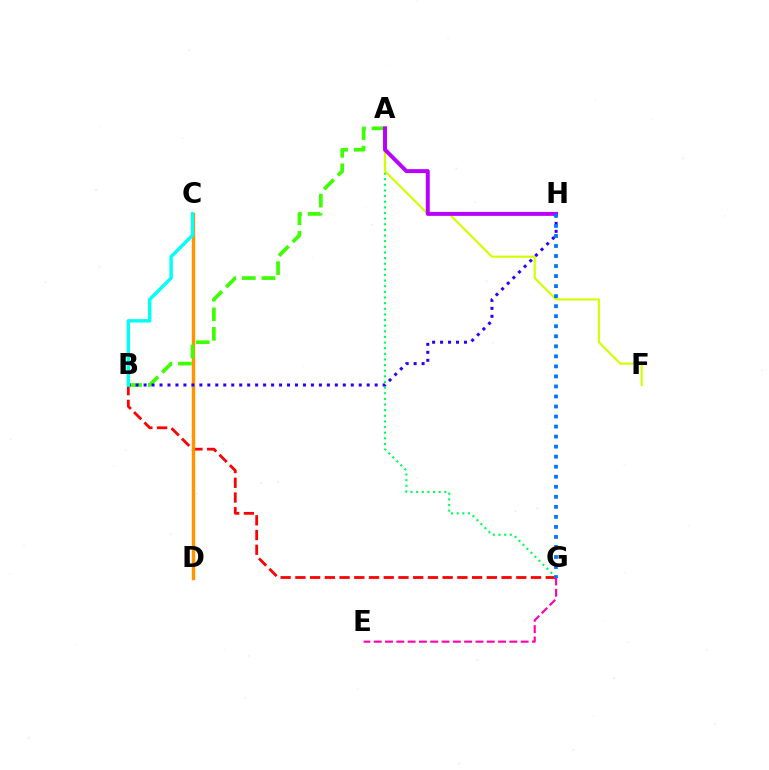{('A', 'G'): [{'color': '#00ff5c', 'line_style': 'dotted', 'thickness': 1.53}], ('B', 'G'): [{'color': '#ff0000', 'line_style': 'dashed', 'thickness': 2.0}], ('C', 'D'): [{'color': '#ff9400', 'line_style': 'solid', 'thickness': 2.46}], ('E', 'G'): [{'color': '#ff00ac', 'line_style': 'dashed', 'thickness': 1.54}], ('A', 'F'): [{'color': '#d1ff00', 'line_style': 'solid', 'thickness': 1.54}], ('A', 'B'): [{'color': '#3dff00', 'line_style': 'dashed', 'thickness': 2.66}], ('A', 'H'): [{'color': '#b900ff', 'line_style': 'solid', 'thickness': 2.85}], ('B', 'H'): [{'color': '#2500ff', 'line_style': 'dotted', 'thickness': 2.17}], ('G', 'H'): [{'color': '#0074ff', 'line_style': 'dotted', 'thickness': 2.73}], ('B', 'C'): [{'color': '#00fff6', 'line_style': 'solid', 'thickness': 2.46}]}